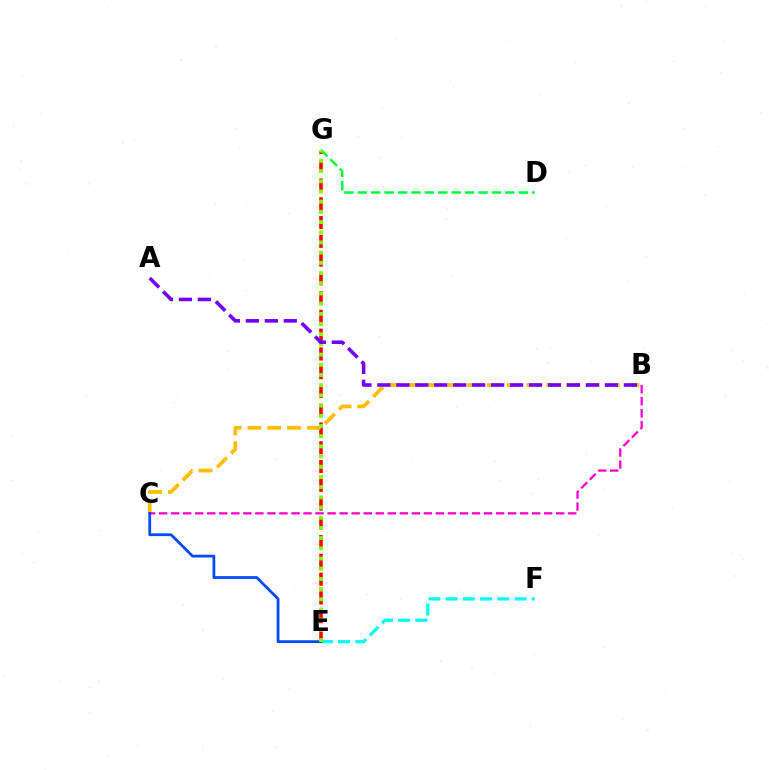{('E', 'G'): [{'color': '#ff0000', 'line_style': 'dashed', 'thickness': 2.55}, {'color': '#84ff00', 'line_style': 'dotted', 'thickness': 2.77}], ('B', 'C'): [{'color': '#ffbd00', 'line_style': 'dashed', 'thickness': 2.69}, {'color': '#ff00cf', 'line_style': 'dashed', 'thickness': 1.63}], ('D', 'G'): [{'color': '#00ff39', 'line_style': 'dashed', 'thickness': 1.82}], ('E', 'F'): [{'color': '#00fff6', 'line_style': 'dashed', 'thickness': 2.34}], ('C', 'E'): [{'color': '#004bff', 'line_style': 'solid', 'thickness': 2.0}], ('A', 'B'): [{'color': '#7200ff', 'line_style': 'dashed', 'thickness': 2.58}]}